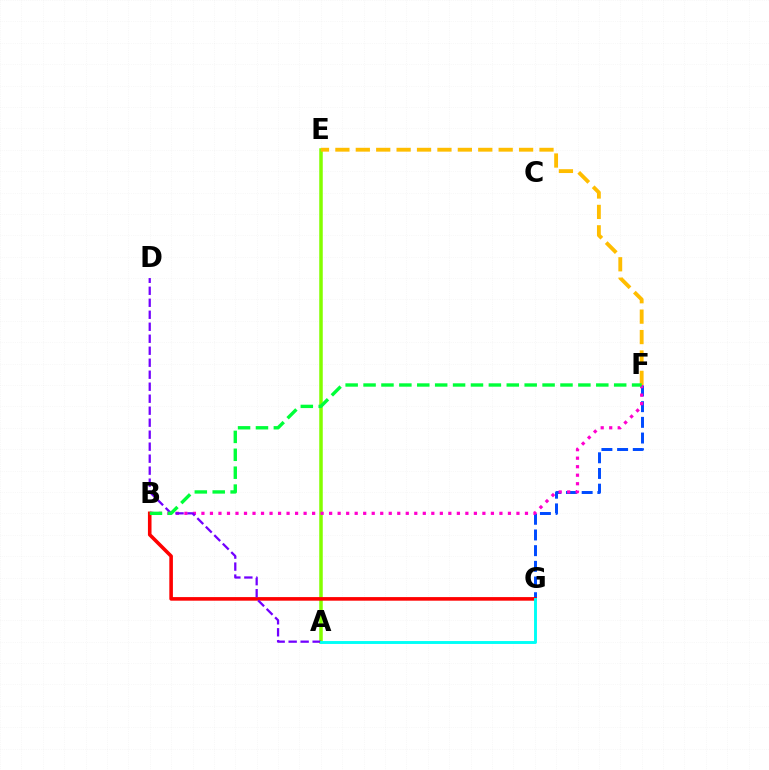{('F', 'G'): [{'color': '#004bff', 'line_style': 'dashed', 'thickness': 2.13}], ('A', 'E'): [{'color': '#84ff00', 'line_style': 'solid', 'thickness': 2.53}], ('B', 'G'): [{'color': '#ff0000', 'line_style': 'solid', 'thickness': 2.58}], ('B', 'F'): [{'color': '#ff00cf', 'line_style': 'dotted', 'thickness': 2.31}, {'color': '#00ff39', 'line_style': 'dashed', 'thickness': 2.43}], ('A', 'D'): [{'color': '#7200ff', 'line_style': 'dashed', 'thickness': 1.63}], ('E', 'F'): [{'color': '#ffbd00', 'line_style': 'dashed', 'thickness': 2.77}], ('A', 'G'): [{'color': '#00fff6', 'line_style': 'solid', 'thickness': 2.09}]}